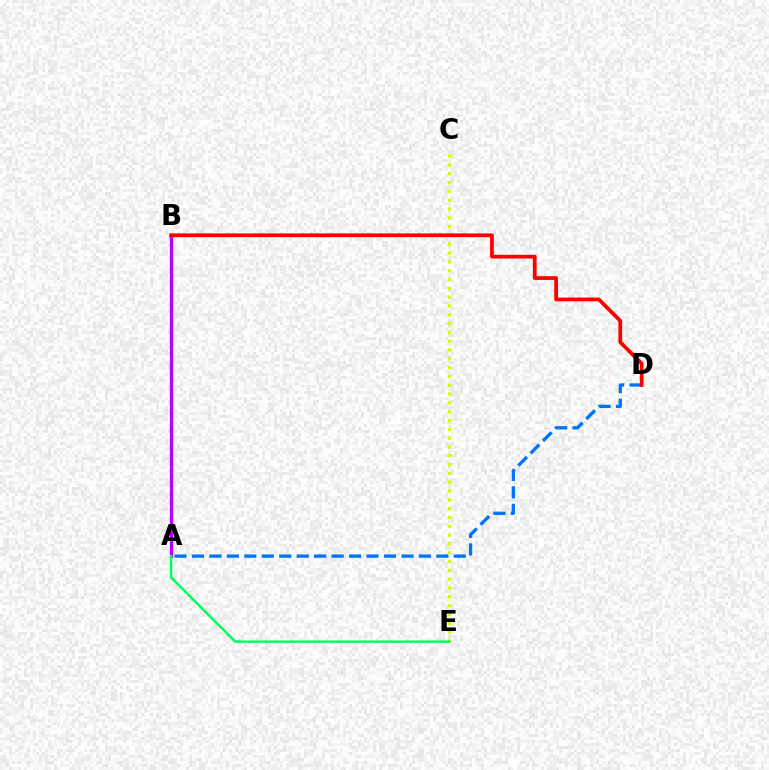{('A', 'D'): [{'color': '#0074ff', 'line_style': 'dashed', 'thickness': 2.37}], ('C', 'E'): [{'color': '#d1ff00', 'line_style': 'dotted', 'thickness': 2.39}], ('A', 'B'): [{'color': '#b900ff', 'line_style': 'solid', 'thickness': 2.35}], ('A', 'E'): [{'color': '#00ff5c', 'line_style': 'solid', 'thickness': 1.77}], ('B', 'D'): [{'color': '#ff0000', 'line_style': 'solid', 'thickness': 2.7}]}